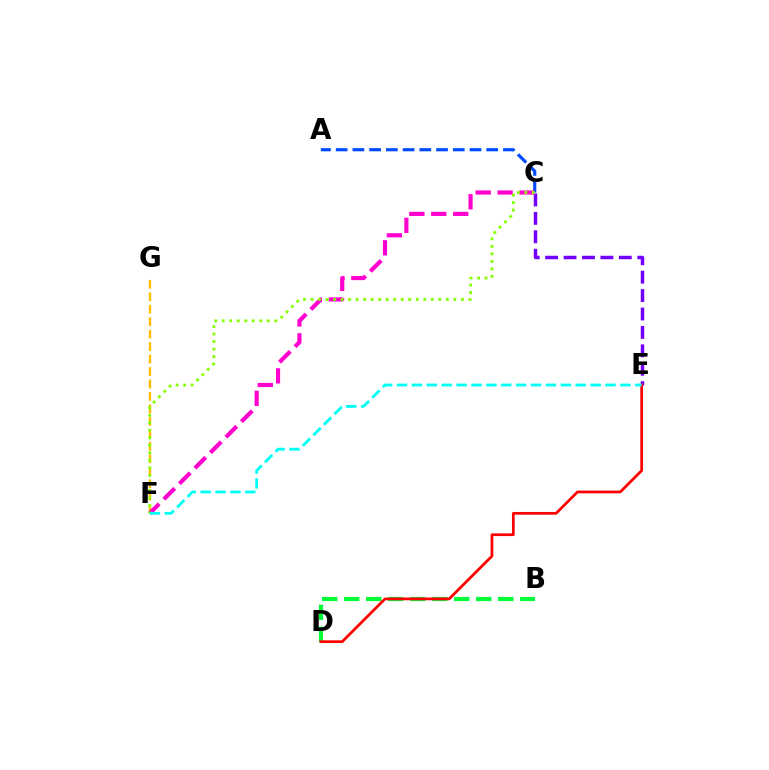{('C', 'E'): [{'color': '#7200ff', 'line_style': 'dashed', 'thickness': 2.5}], ('A', 'C'): [{'color': '#004bff', 'line_style': 'dashed', 'thickness': 2.27}], ('F', 'G'): [{'color': '#ffbd00', 'line_style': 'dashed', 'thickness': 1.69}], ('C', 'F'): [{'color': '#ff00cf', 'line_style': 'dashed', 'thickness': 2.98}, {'color': '#84ff00', 'line_style': 'dotted', 'thickness': 2.04}], ('B', 'D'): [{'color': '#00ff39', 'line_style': 'dashed', 'thickness': 2.99}], ('D', 'E'): [{'color': '#ff0000', 'line_style': 'solid', 'thickness': 1.97}], ('E', 'F'): [{'color': '#00fff6', 'line_style': 'dashed', 'thickness': 2.02}]}